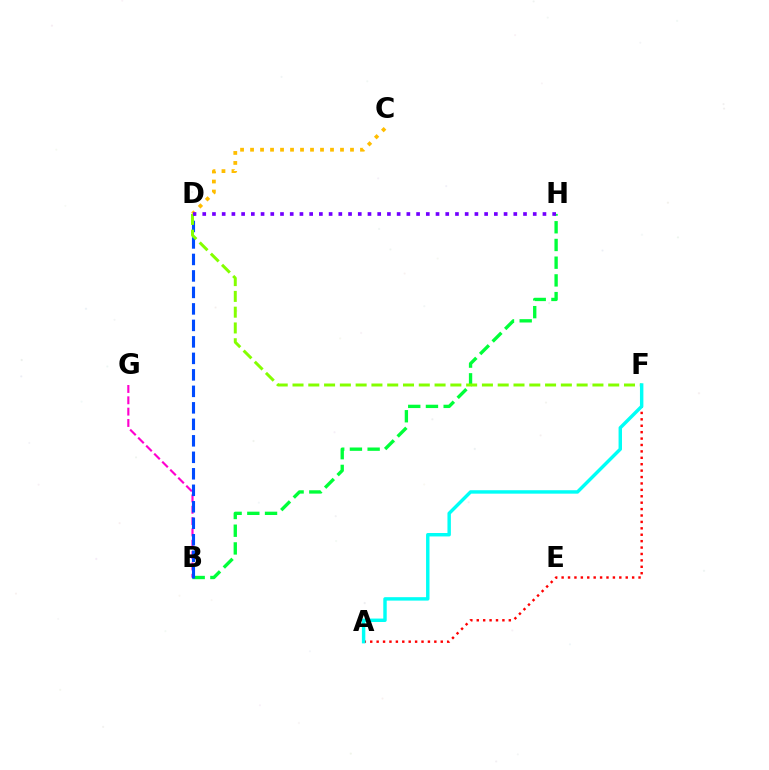{('B', 'G'): [{'color': '#ff00cf', 'line_style': 'dashed', 'thickness': 1.54}], ('B', 'H'): [{'color': '#00ff39', 'line_style': 'dashed', 'thickness': 2.41}], ('C', 'D'): [{'color': '#ffbd00', 'line_style': 'dotted', 'thickness': 2.72}], ('A', 'F'): [{'color': '#ff0000', 'line_style': 'dotted', 'thickness': 1.74}, {'color': '#00fff6', 'line_style': 'solid', 'thickness': 2.47}], ('B', 'D'): [{'color': '#004bff', 'line_style': 'dashed', 'thickness': 2.24}], ('D', 'F'): [{'color': '#84ff00', 'line_style': 'dashed', 'thickness': 2.14}], ('D', 'H'): [{'color': '#7200ff', 'line_style': 'dotted', 'thickness': 2.64}]}